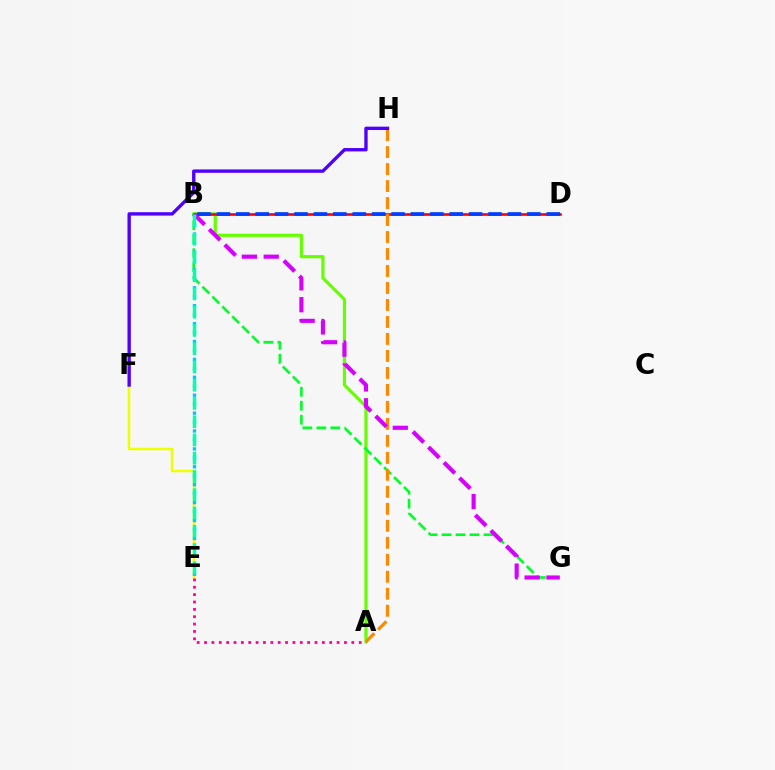{('E', 'F'): [{'color': '#eeff00', 'line_style': 'solid', 'thickness': 1.79}], ('A', 'B'): [{'color': '#66ff00', 'line_style': 'solid', 'thickness': 2.3}], ('B', 'G'): [{'color': '#00ff27', 'line_style': 'dashed', 'thickness': 1.9}, {'color': '#d600ff', 'line_style': 'dashed', 'thickness': 2.97}], ('A', 'E'): [{'color': '#ff00a0', 'line_style': 'dotted', 'thickness': 2.0}], ('B', 'D'): [{'color': '#ff0000', 'line_style': 'solid', 'thickness': 1.9}, {'color': '#003fff', 'line_style': 'dashed', 'thickness': 2.64}], ('A', 'H'): [{'color': '#ff8800', 'line_style': 'dashed', 'thickness': 2.31}], ('B', 'E'): [{'color': '#00c7ff', 'line_style': 'dotted', 'thickness': 2.43}, {'color': '#00ffaf', 'line_style': 'dashed', 'thickness': 2.48}], ('F', 'H'): [{'color': '#4f00ff', 'line_style': 'solid', 'thickness': 2.42}]}